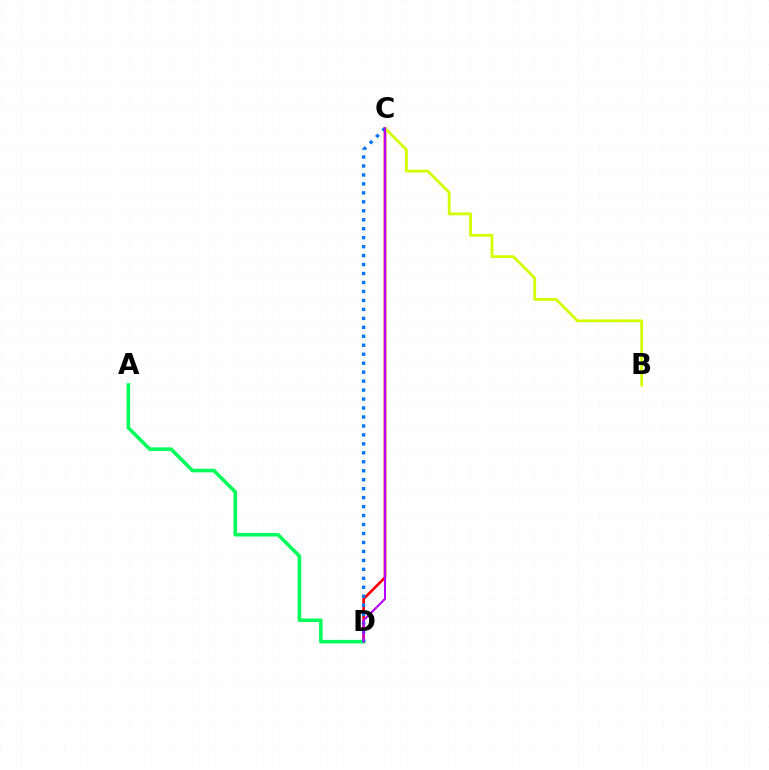{('C', 'D'): [{'color': '#ff0000', 'line_style': 'solid', 'thickness': 1.93}, {'color': '#0074ff', 'line_style': 'dotted', 'thickness': 2.44}, {'color': '#b900ff', 'line_style': 'solid', 'thickness': 1.5}], ('B', 'C'): [{'color': '#d1ff00', 'line_style': 'solid', 'thickness': 2.03}], ('A', 'D'): [{'color': '#00ff5c', 'line_style': 'solid', 'thickness': 2.59}]}